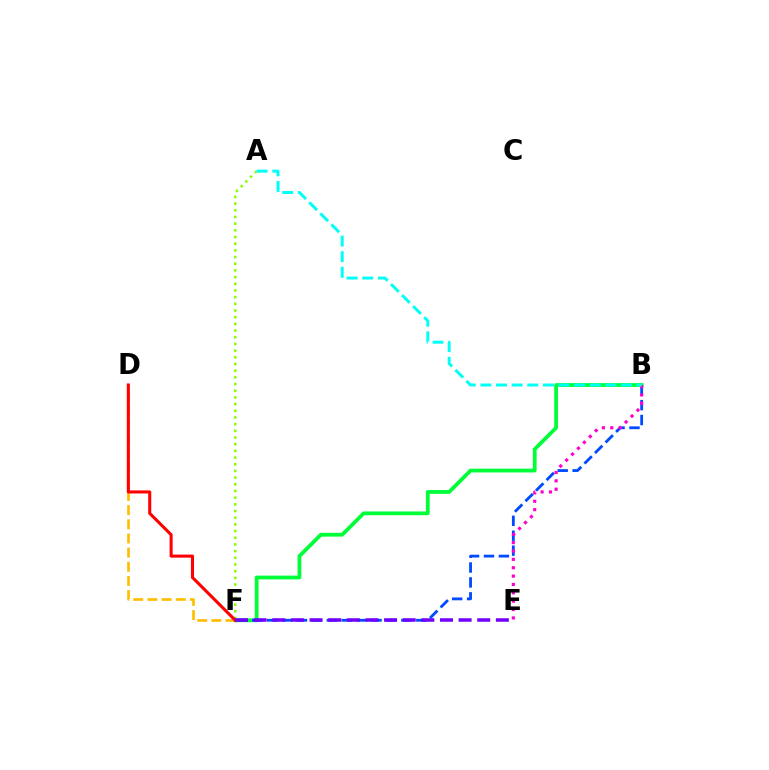{('A', 'F'): [{'color': '#84ff00', 'line_style': 'dotted', 'thickness': 1.82}], ('B', 'F'): [{'color': '#00ff39', 'line_style': 'solid', 'thickness': 2.73}, {'color': '#004bff', 'line_style': 'dashed', 'thickness': 2.03}], ('D', 'F'): [{'color': '#ffbd00', 'line_style': 'dashed', 'thickness': 1.92}, {'color': '#ff0000', 'line_style': 'solid', 'thickness': 2.21}], ('B', 'E'): [{'color': '#ff00cf', 'line_style': 'dotted', 'thickness': 2.27}], ('E', 'F'): [{'color': '#7200ff', 'line_style': 'dashed', 'thickness': 2.53}], ('A', 'B'): [{'color': '#00fff6', 'line_style': 'dashed', 'thickness': 2.12}]}